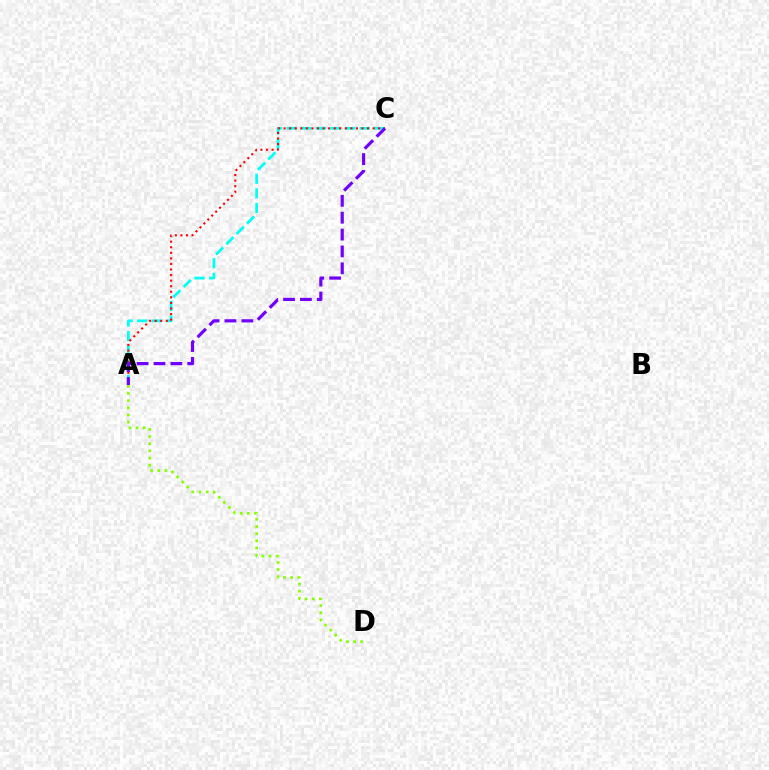{('A', 'C'): [{'color': '#00fff6', 'line_style': 'dashed', 'thickness': 1.98}, {'color': '#ff0000', 'line_style': 'dotted', 'thickness': 1.51}, {'color': '#7200ff', 'line_style': 'dashed', 'thickness': 2.29}], ('A', 'D'): [{'color': '#84ff00', 'line_style': 'dotted', 'thickness': 1.95}]}